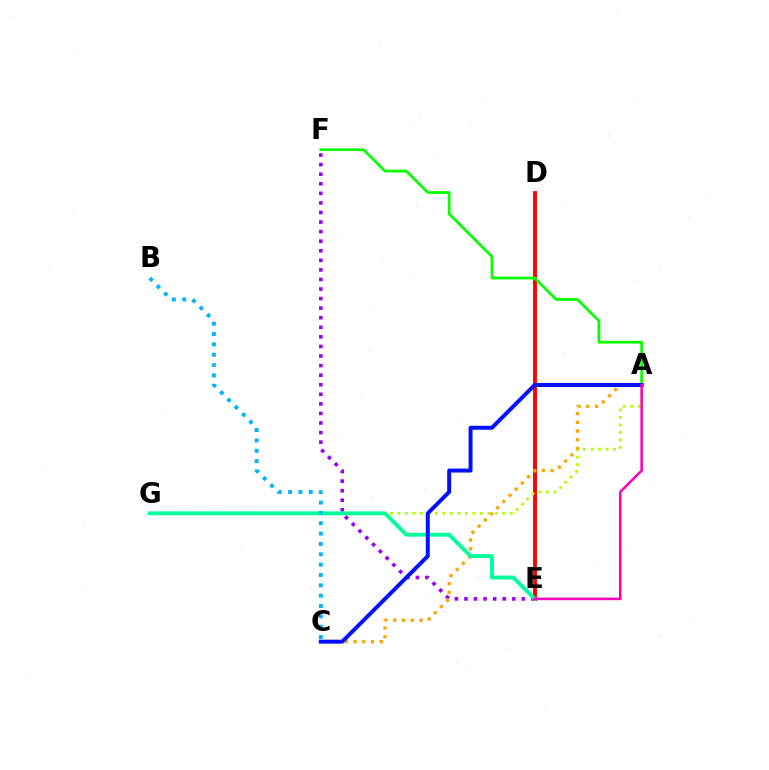{('D', 'E'): [{'color': '#ff0000', 'line_style': 'solid', 'thickness': 2.79}], ('A', 'G'): [{'color': '#b3ff00', 'line_style': 'dotted', 'thickness': 2.04}], ('E', 'F'): [{'color': '#9b00ff', 'line_style': 'dotted', 'thickness': 2.6}], ('A', 'C'): [{'color': '#ffa500', 'line_style': 'dotted', 'thickness': 2.37}, {'color': '#0010ff', 'line_style': 'solid', 'thickness': 2.85}], ('A', 'F'): [{'color': '#08ff00', 'line_style': 'solid', 'thickness': 1.98}], ('E', 'G'): [{'color': '#00ff9d', 'line_style': 'solid', 'thickness': 2.8}], ('B', 'C'): [{'color': '#00b5ff', 'line_style': 'dotted', 'thickness': 2.81}], ('A', 'E'): [{'color': '#ff00bd', 'line_style': 'solid', 'thickness': 1.84}]}